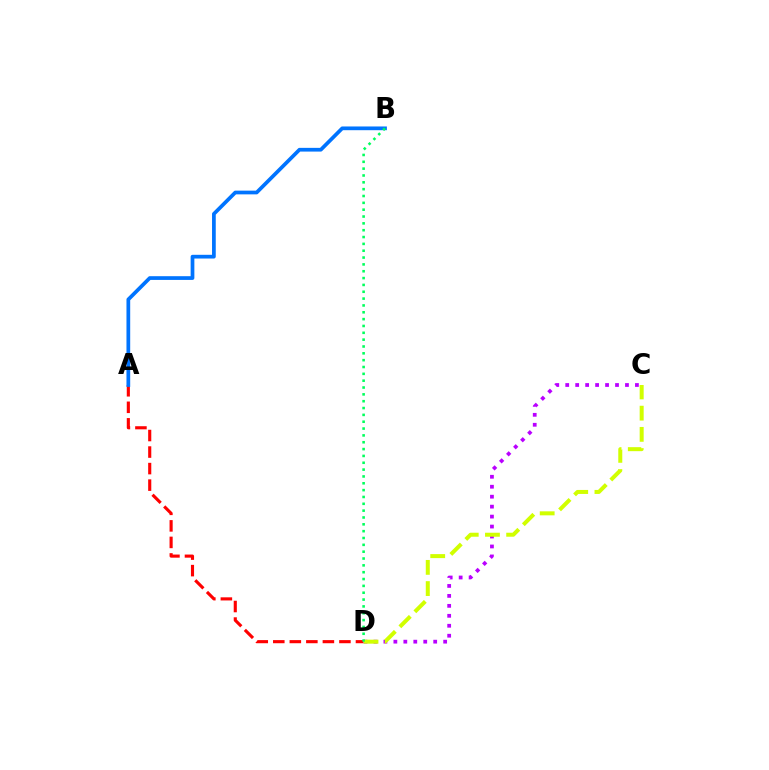{('A', 'D'): [{'color': '#ff0000', 'line_style': 'dashed', 'thickness': 2.25}], ('C', 'D'): [{'color': '#b900ff', 'line_style': 'dotted', 'thickness': 2.71}, {'color': '#d1ff00', 'line_style': 'dashed', 'thickness': 2.88}], ('A', 'B'): [{'color': '#0074ff', 'line_style': 'solid', 'thickness': 2.68}], ('B', 'D'): [{'color': '#00ff5c', 'line_style': 'dotted', 'thickness': 1.86}]}